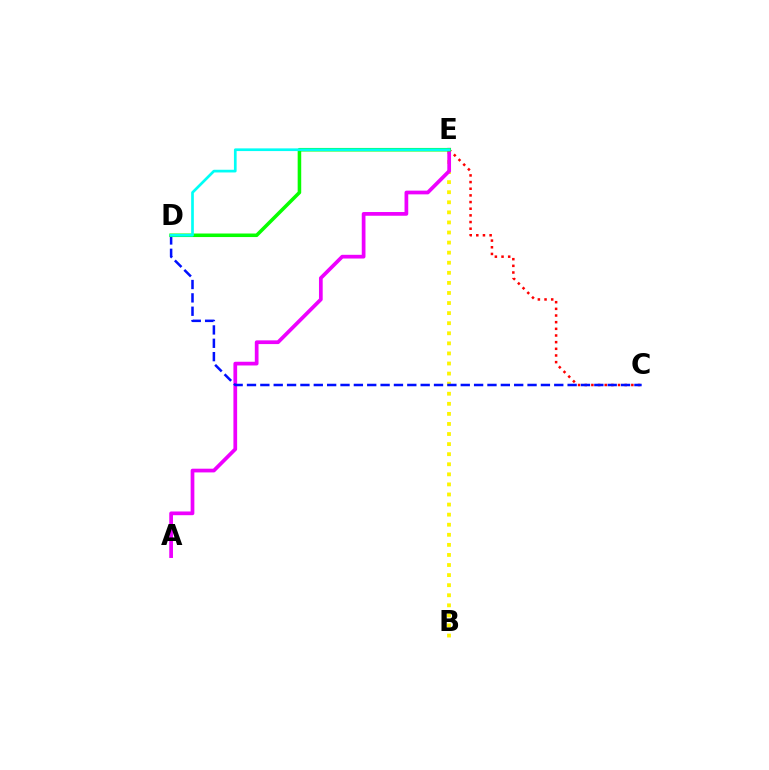{('B', 'E'): [{'color': '#fcf500', 'line_style': 'dotted', 'thickness': 2.74}], ('C', 'E'): [{'color': '#ff0000', 'line_style': 'dotted', 'thickness': 1.81}], ('A', 'E'): [{'color': '#ee00ff', 'line_style': 'solid', 'thickness': 2.68}], ('C', 'D'): [{'color': '#0010ff', 'line_style': 'dashed', 'thickness': 1.81}], ('D', 'E'): [{'color': '#08ff00', 'line_style': 'solid', 'thickness': 2.56}, {'color': '#00fff6', 'line_style': 'solid', 'thickness': 1.94}]}